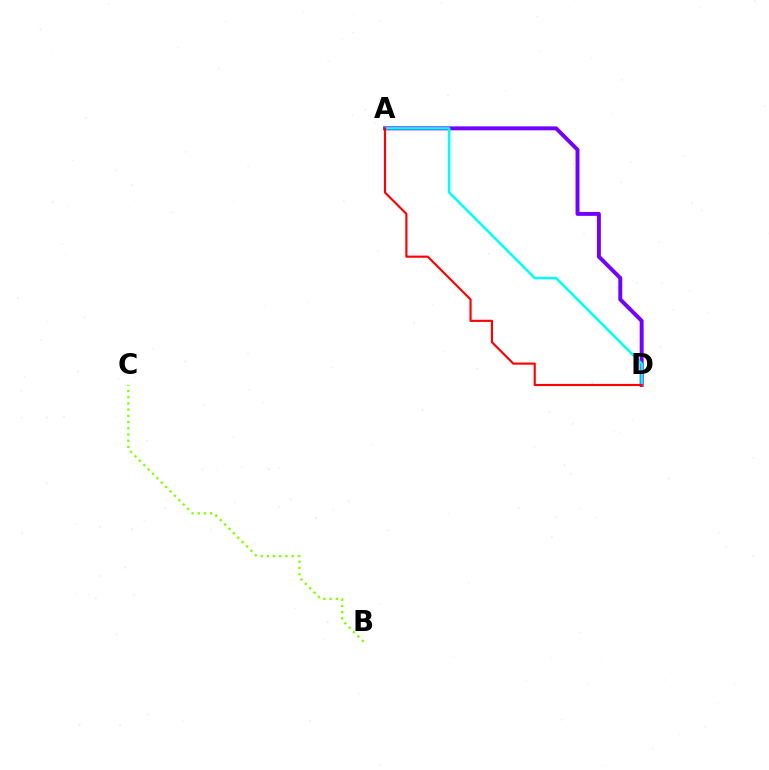{('A', 'D'): [{'color': '#7200ff', 'line_style': 'solid', 'thickness': 2.83}, {'color': '#00fff6', 'line_style': 'solid', 'thickness': 1.82}, {'color': '#ff0000', 'line_style': 'solid', 'thickness': 1.54}], ('B', 'C'): [{'color': '#84ff00', 'line_style': 'dotted', 'thickness': 1.69}]}